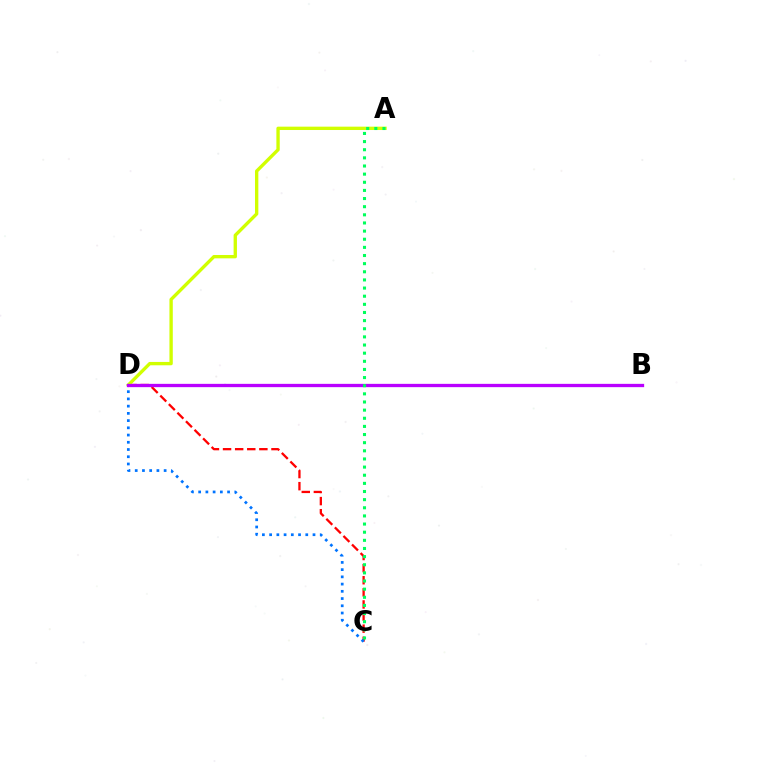{('C', 'D'): [{'color': '#ff0000', 'line_style': 'dashed', 'thickness': 1.64}, {'color': '#0074ff', 'line_style': 'dotted', 'thickness': 1.96}], ('A', 'D'): [{'color': '#d1ff00', 'line_style': 'solid', 'thickness': 2.41}], ('B', 'D'): [{'color': '#b900ff', 'line_style': 'solid', 'thickness': 2.38}], ('A', 'C'): [{'color': '#00ff5c', 'line_style': 'dotted', 'thickness': 2.21}]}